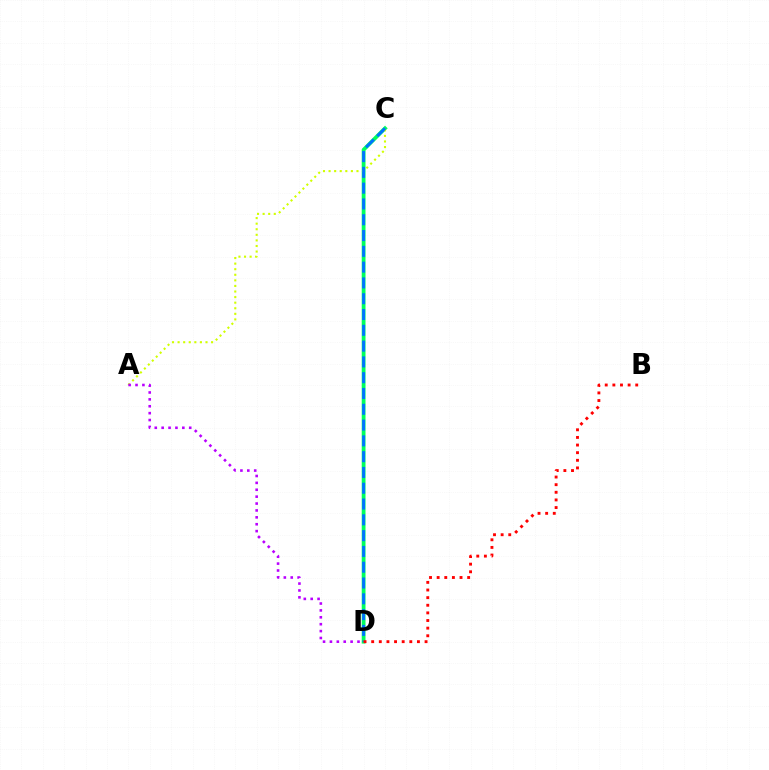{('C', 'D'): [{'color': '#00ff5c', 'line_style': 'solid', 'thickness': 2.73}, {'color': '#0074ff', 'line_style': 'dashed', 'thickness': 2.15}], ('A', 'C'): [{'color': '#d1ff00', 'line_style': 'dotted', 'thickness': 1.52}], ('A', 'D'): [{'color': '#b900ff', 'line_style': 'dotted', 'thickness': 1.87}], ('B', 'D'): [{'color': '#ff0000', 'line_style': 'dotted', 'thickness': 2.07}]}